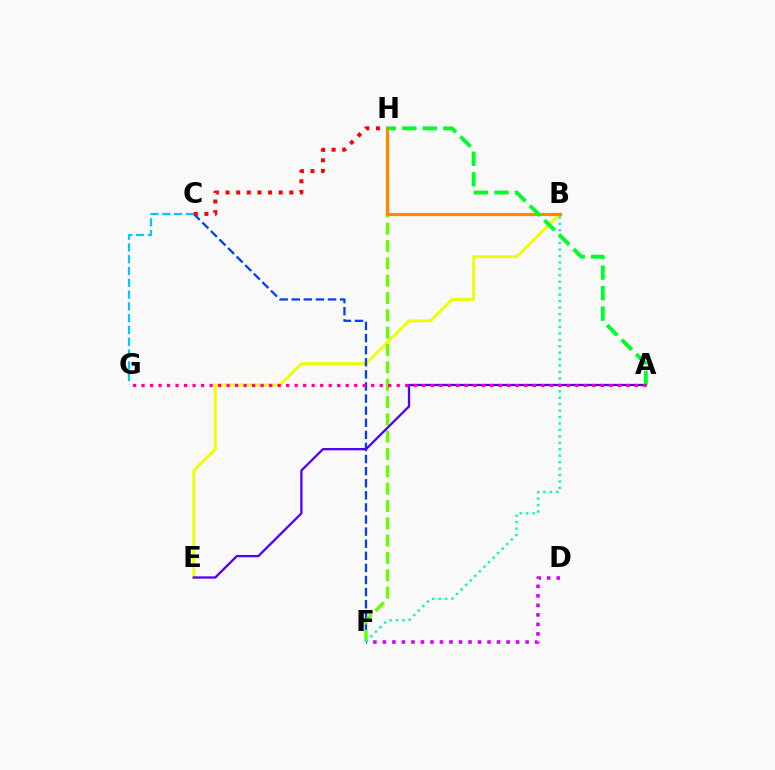{('B', 'E'): [{'color': '#eeff00', 'line_style': 'solid', 'thickness': 2.09}], ('C', 'F'): [{'color': '#003fff', 'line_style': 'dashed', 'thickness': 1.64}], ('C', 'G'): [{'color': '#00c7ff', 'line_style': 'dashed', 'thickness': 1.6}], ('C', 'H'): [{'color': '#ff0000', 'line_style': 'dotted', 'thickness': 2.89}], ('F', 'H'): [{'color': '#66ff00', 'line_style': 'dashed', 'thickness': 2.35}], ('D', 'F'): [{'color': '#d600ff', 'line_style': 'dotted', 'thickness': 2.58}], ('B', 'F'): [{'color': '#00ffaf', 'line_style': 'dotted', 'thickness': 1.75}], ('A', 'E'): [{'color': '#4f00ff', 'line_style': 'solid', 'thickness': 1.65}], ('B', 'H'): [{'color': '#ff8800', 'line_style': 'solid', 'thickness': 2.29}], ('A', 'H'): [{'color': '#00ff27', 'line_style': 'dashed', 'thickness': 2.79}], ('A', 'G'): [{'color': '#ff00a0', 'line_style': 'dotted', 'thickness': 2.31}]}